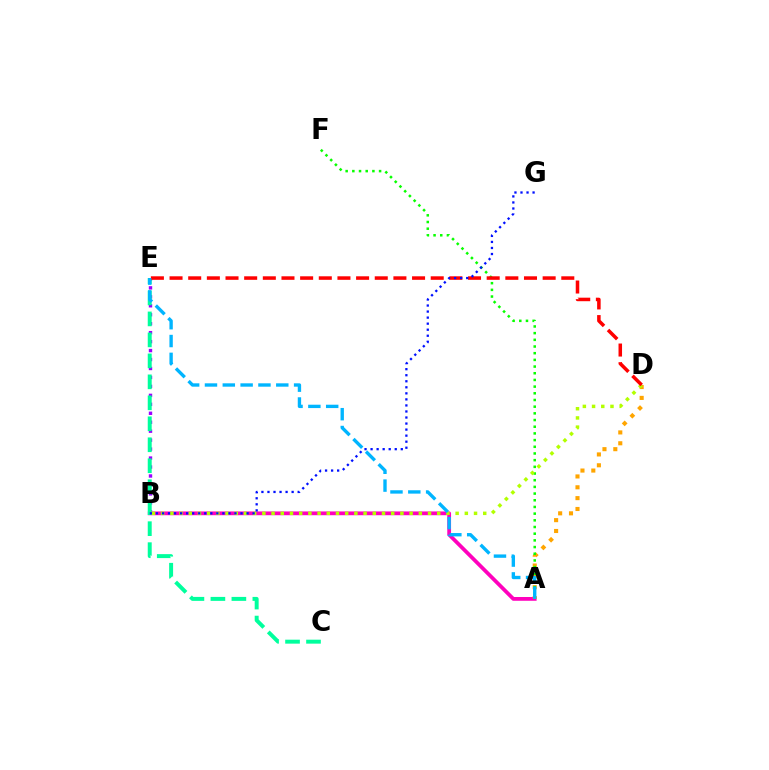{('B', 'E'): [{'color': '#9b00ff', 'line_style': 'dotted', 'thickness': 2.43}], ('A', 'B'): [{'color': '#ff00bd', 'line_style': 'solid', 'thickness': 2.71}], ('A', 'D'): [{'color': '#ffa500', 'line_style': 'dotted', 'thickness': 2.95}], ('C', 'E'): [{'color': '#00ff9d', 'line_style': 'dashed', 'thickness': 2.85}], ('A', 'F'): [{'color': '#08ff00', 'line_style': 'dotted', 'thickness': 1.82}], ('B', 'D'): [{'color': '#b3ff00', 'line_style': 'dotted', 'thickness': 2.5}], ('D', 'E'): [{'color': '#ff0000', 'line_style': 'dashed', 'thickness': 2.53}], ('B', 'G'): [{'color': '#0010ff', 'line_style': 'dotted', 'thickness': 1.64}], ('A', 'E'): [{'color': '#00b5ff', 'line_style': 'dashed', 'thickness': 2.42}]}